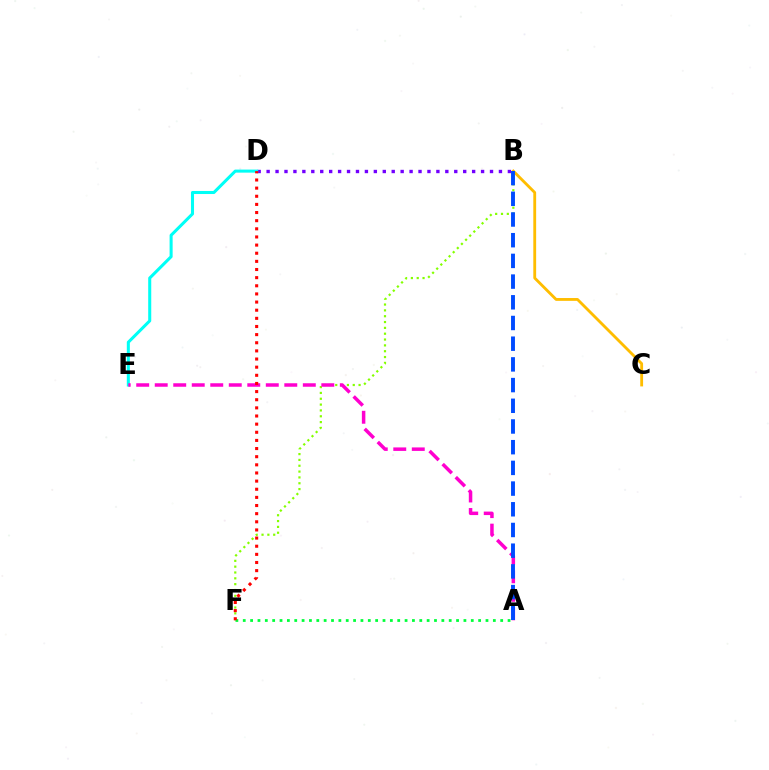{('B', 'F'): [{'color': '#84ff00', 'line_style': 'dotted', 'thickness': 1.59}], ('B', 'D'): [{'color': '#7200ff', 'line_style': 'dotted', 'thickness': 2.43}], ('D', 'E'): [{'color': '#00fff6', 'line_style': 'solid', 'thickness': 2.19}], ('A', 'F'): [{'color': '#00ff39', 'line_style': 'dotted', 'thickness': 2.0}], ('B', 'C'): [{'color': '#ffbd00', 'line_style': 'solid', 'thickness': 2.04}], ('A', 'E'): [{'color': '#ff00cf', 'line_style': 'dashed', 'thickness': 2.51}], ('D', 'F'): [{'color': '#ff0000', 'line_style': 'dotted', 'thickness': 2.21}], ('A', 'B'): [{'color': '#004bff', 'line_style': 'dashed', 'thickness': 2.81}]}